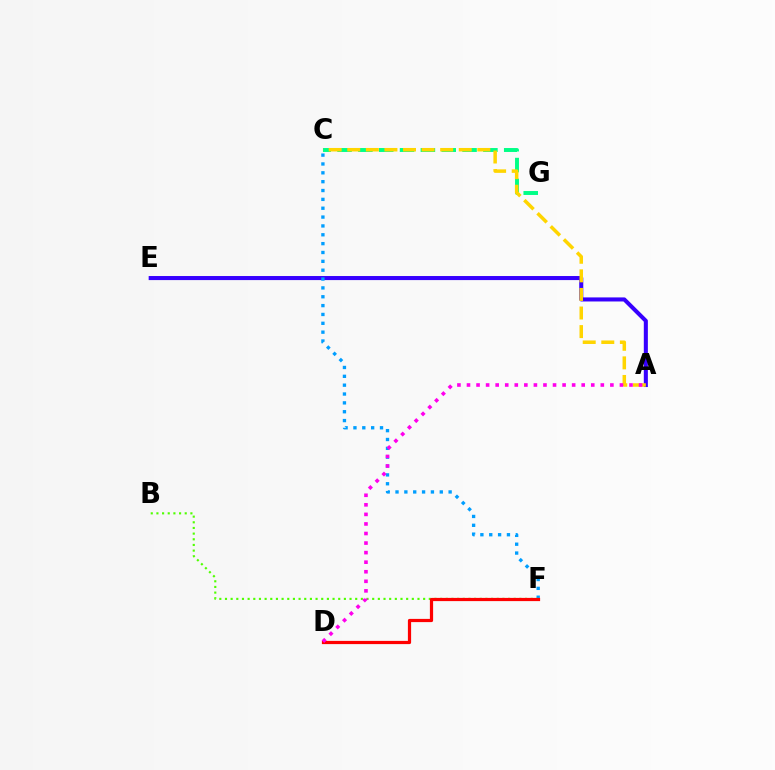{('C', 'G'): [{'color': '#00ff86', 'line_style': 'dashed', 'thickness': 2.83}], ('A', 'E'): [{'color': '#3700ff', 'line_style': 'solid', 'thickness': 2.92}], ('C', 'F'): [{'color': '#009eff', 'line_style': 'dotted', 'thickness': 2.41}], ('A', 'C'): [{'color': '#ffd500', 'line_style': 'dashed', 'thickness': 2.52}], ('B', 'F'): [{'color': '#4fff00', 'line_style': 'dotted', 'thickness': 1.54}], ('D', 'F'): [{'color': '#ff0000', 'line_style': 'solid', 'thickness': 2.31}], ('A', 'D'): [{'color': '#ff00ed', 'line_style': 'dotted', 'thickness': 2.6}]}